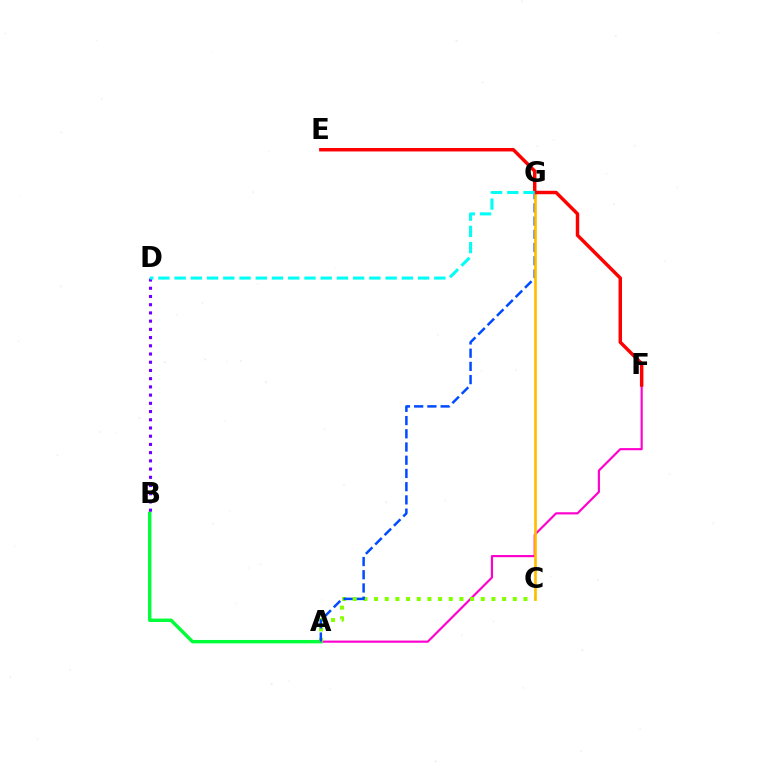{('A', 'F'): [{'color': '#ff00cf', 'line_style': 'solid', 'thickness': 1.55}], ('A', 'B'): [{'color': '#00ff39', 'line_style': 'solid', 'thickness': 2.45}], ('B', 'D'): [{'color': '#7200ff', 'line_style': 'dotted', 'thickness': 2.23}], ('A', 'C'): [{'color': '#84ff00', 'line_style': 'dotted', 'thickness': 2.9}], ('A', 'G'): [{'color': '#004bff', 'line_style': 'dashed', 'thickness': 1.8}], ('C', 'G'): [{'color': '#ffbd00', 'line_style': 'solid', 'thickness': 1.93}], ('E', 'F'): [{'color': '#ff0000', 'line_style': 'solid', 'thickness': 2.49}], ('D', 'G'): [{'color': '#00fff6', 'line_style': 'dashed', 'thickness': 2.2}]}